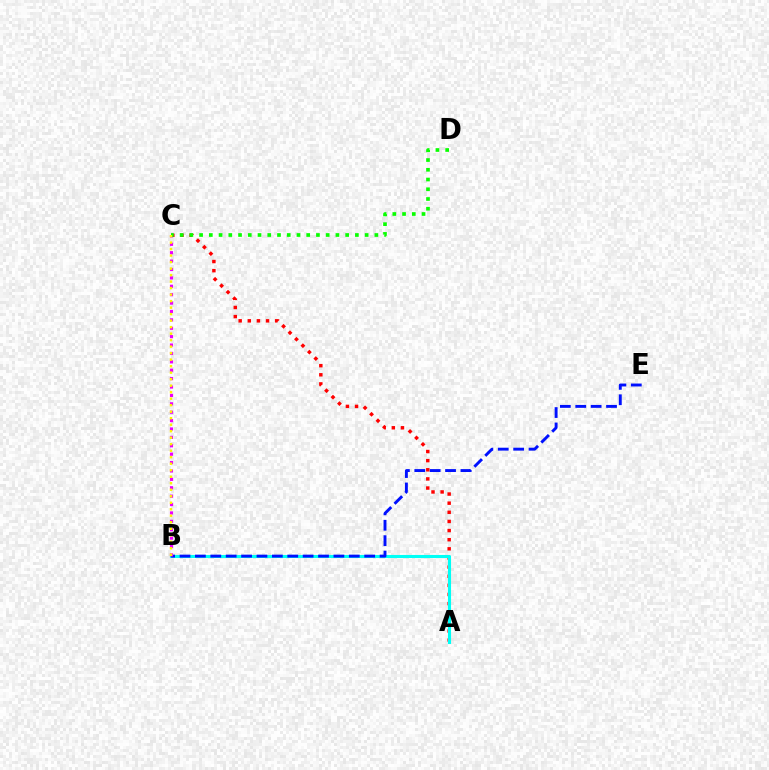{('A', 'C'): [{'color': '#ff0000', 'line_style': 'dotted', 'thickness': 2.48}], ('A', 'B'): [{'color': '#00fff6', 'line_style': 'solid', 'thickness': 2.22}], ('B', 'E'): [{'color': '#0010ff', 'line_style': 'dashed', 'thickness': 2.09}], ('B', 'C'): [{'color': '#ee00ff', 'line_style': 'dotted', 'thickness': 2.28}, {'color': '#fcf500', 'line_style': 'dotted', 'thickness': 1.77}], ('C', 'D'): [{'color': '#08ff00', 'line_style': 'dotted', 'thickness': 2.65}]}